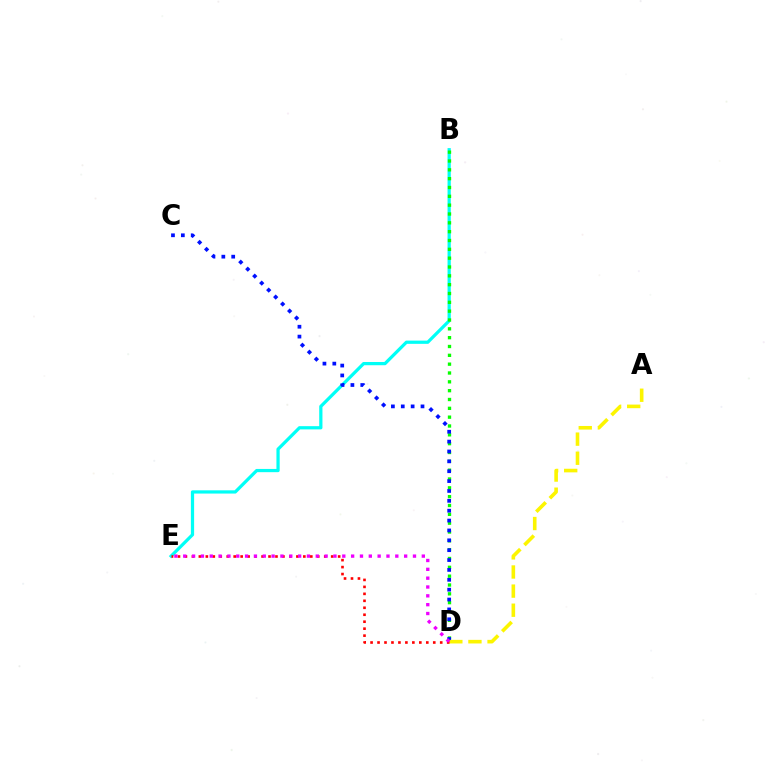{('B', 'E'): [{'color': '#00fff6', 'line_style': 'solid', 'thickness': 2.33}], ('B', 'D'): [{'color': '#08ff00', 'line_style': 'dotted', 'thickness': 2.4}], ('C', 'D'): [{'color': '#0010ff', 'line_style': 'dotted', 'thickness': 2.68}], ('A', 'D'): [{'color': '#fcf500', 'line_style': 'dashed', 'thickness': 2.6}], ('D', 'E'): [{'color': '#ff0000', 'line_style': 'dotted', 'thickness': 1.89}, {'color': '#ee00ff', 'line_style': 'dotted', 'thickness': 2.4}]}